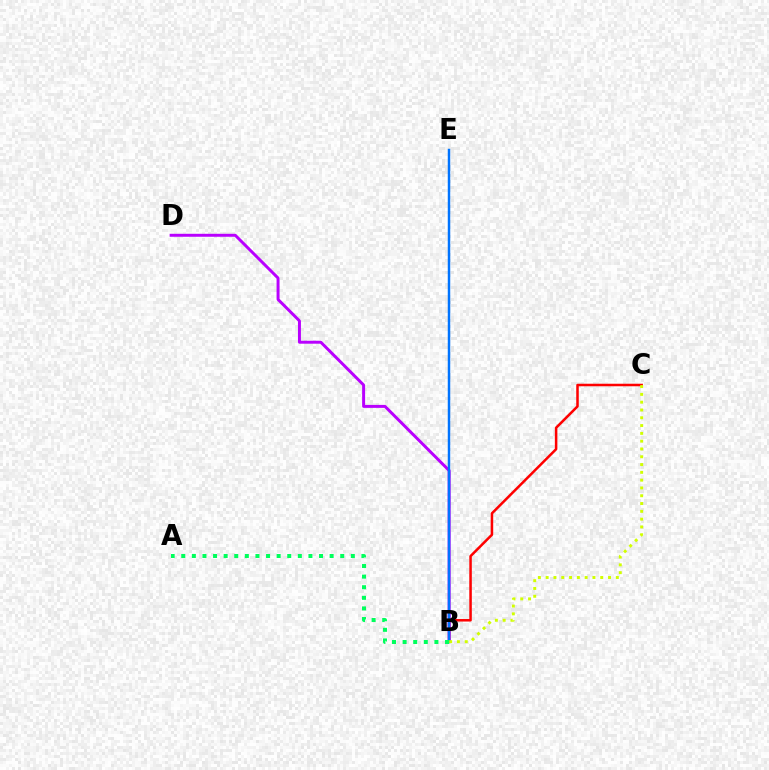{('B', 'C'): [{'color': '#ff0000', 'line_style': 'solid', 'thickness': 1.81}, {'color': '#d1ff00', 'line_style': 'dotted', 'thickness': 2.12}], ('B', 'D'): [{'color': '#b900ff', 'line_style': 'solid', 'thickness': 2.13}], ('B', 'E'): [{'color': '#0074ff', 'line_style': 'solid', 'thickness': 1.78}], ('A', 'B'): [{'color': '#00ff5c', 'line_style': 'dotted', 'thickness': 2.88}]}